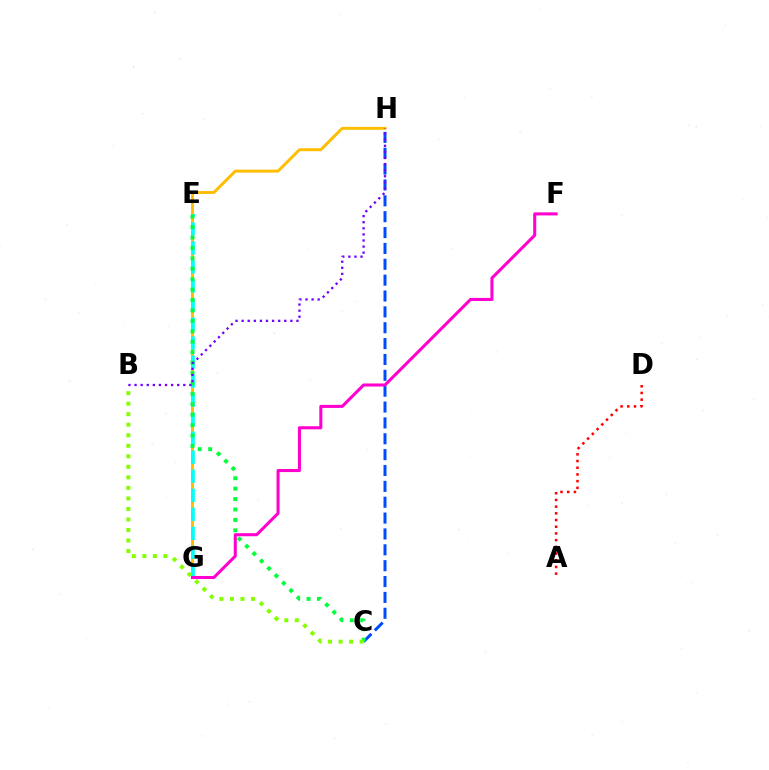{('C', 'H'): [{'color': '#004bff', 'line_style': 'dashed', 'thickness': 2.15}], ('G', 'H'): [{'color': '#ffbd00', 'line_style': 'solid', 'thickness': 2.11}], ('E', 'G'): [{'color': '#00fff6', 'line_style': 'dashed', 'thickness': 2.58}], ('F', 'G'): [{'color': '#ff00cf', 'line_style': 'solid', 'thickness': 2.19}], ('C', 'E'): [{'color': '#00ff39', 'line_style': 'dotted', 'thickness': 2.83}], ('B', 'H'): [{'color': '#7200ff', 'line_style': 'dotted', 'thickness': 1.65}], ('B', 'C'): [{'color': '#84ff00', 'line_style': 'dotted', 'thickness': 2.86}], ('A', 'D'): [{'color': '#ff0000', 'line_style': 'dotted', 'thickness': 1.82}]}